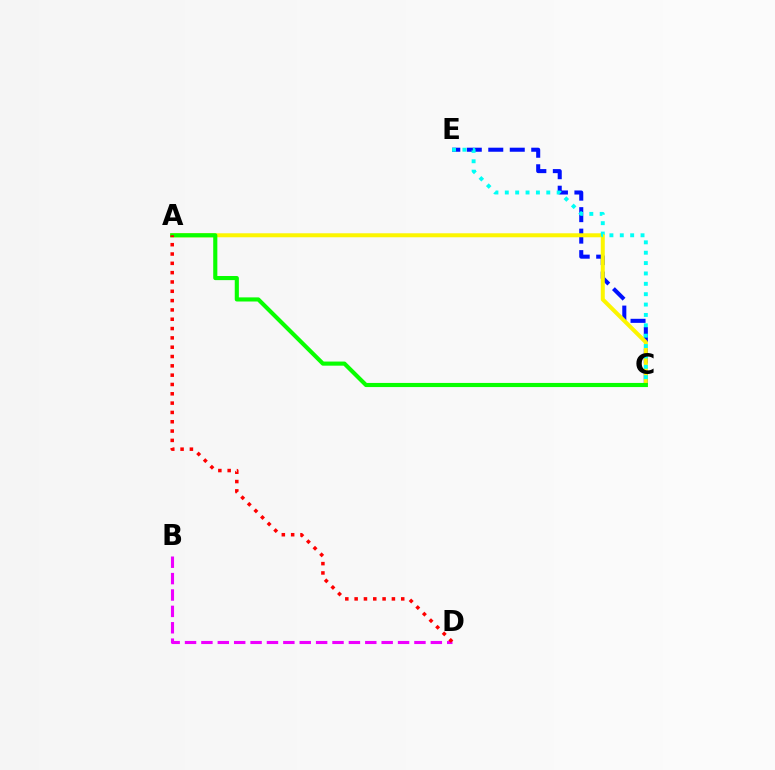{('C', 'E'): [{'color': '#0010ff', 'line_style': 'dashed', 'thickness': 2.92}, {'color': '#00fff6', 'line_style': 'dotted', 'thickness': 2.82}], ('B', 'D'): [{'color': '#ee00ff', 'line_style': 'dashed', 'thickness': 2.23}], ('A', 'C'): [{'color': '#fcf500', 'line_style': 'solid', 'thickness': 2.88}, {'color': '#08ff00', 'line_style': 'solid', 'thickness': 2.97}], ('A', 'D'): [{'color': '#ff0000', 'line_style': 'dotted', 'thickness': 2.53}]}